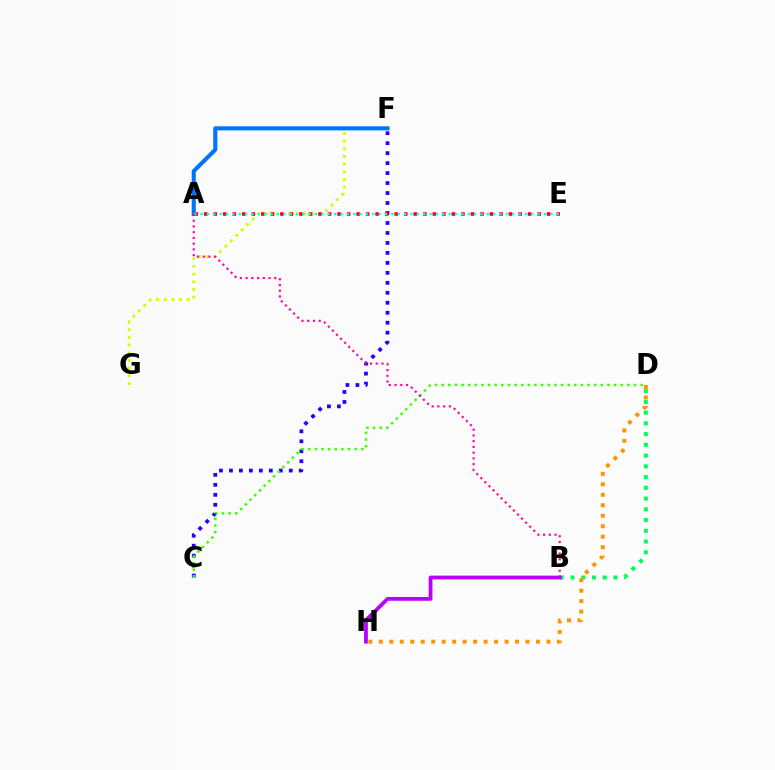{('F', 'G'): [{'color': '#d1ff00', 'line_style': 'dotted', 'thickness': 2.09}], ('C', 'F'): [{'color': '#2500ff', 'line_style': 'dotted', 'thickness': 2.71}], ('C', 'D'): [{'color': '#3dff00', 'line_style': 'dotted', 'thickness': 1.8}], ('B', 'D'): [{'color': '#00ff5c', 'line_style': 'dotted', 'thickness': 2.92}], ('D', 'H'): [{'color': '#ff9400', 'line_style': 'dotted', 'thickness': 2.85}], ('A', 'E'): [{'color': '#ff0000', 'line_style': 'dotted', 'thickness': 2.59}, {'color': '#00fff6', 'line_style': 'dotted', 'thickness': 1.73}], ('A', 'F'): [{'color': '#0074ff', 'line_style': 'solid', 'thickness': 2.95}], ('A', 'B'): [{'color': '#ff00ac', 'line_style': 'dotted', 'thickness': 1.56}], ('B', 'H'): [{'color': '#b900ff', 'line_style': 'solid', 'thickness': 2.72}]}